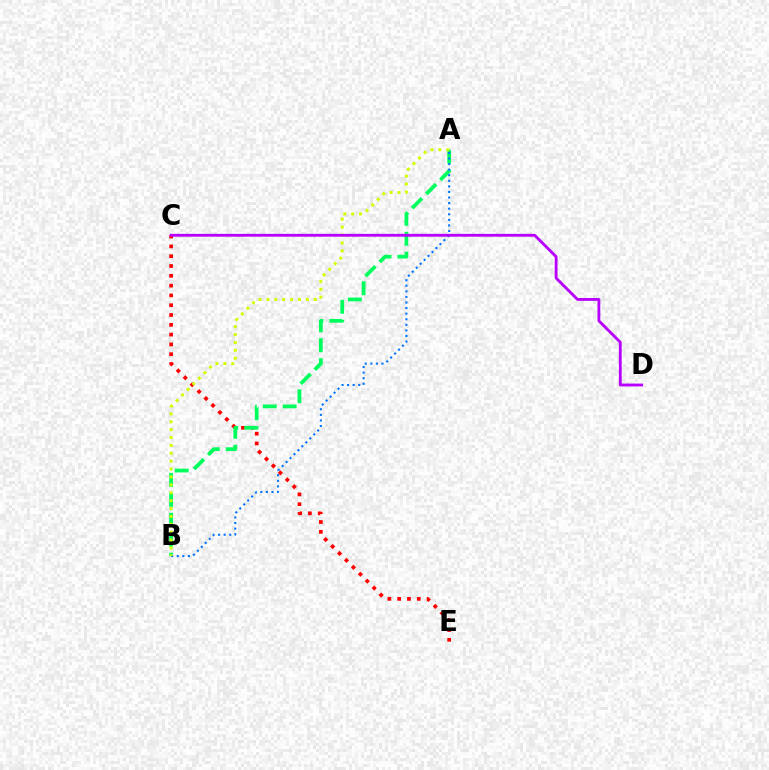{('C', 'E'): [{'color': '#ff0000', 'line_style': 'dotted', 'thickness': 2.66}], ('A', 'B'): [{'color': '#00ff5c', 'line_style': 'dashed', 'thickness': 2.71}, {'color': '#0074ff', 'line_style': 'dotted', 'thickness': 1.52}, {'color': '#d1ff00', 'line_style': 'dotted', 'thickness': 2.14}], ('C', 'D'): [{'color': '#b900ff', 'line_style': 'solid', 'thickness': 2.04}]}